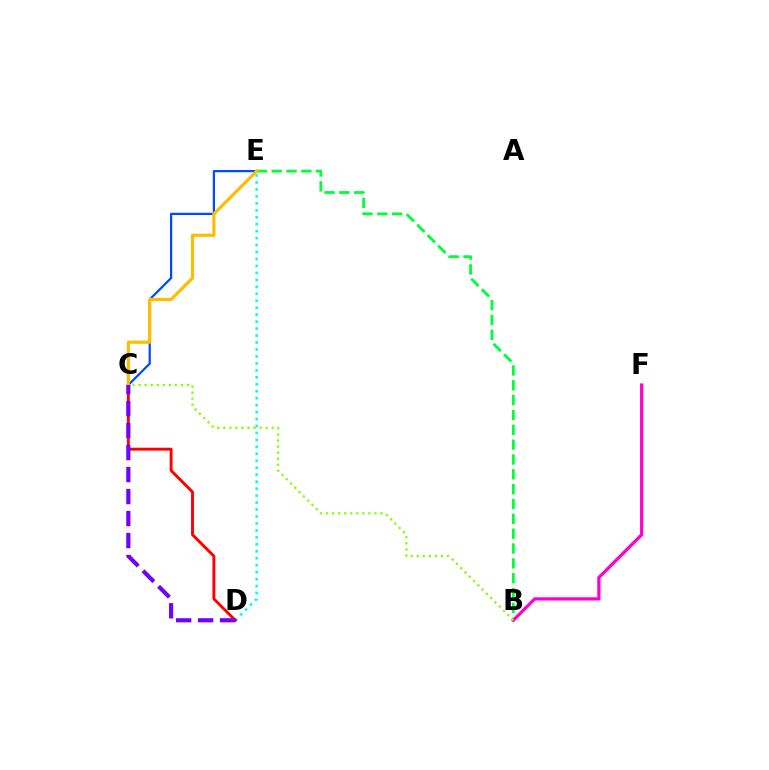{('B', 'E'): [{'color': '#00ff39', 'line_style': 'dashed', 'thickness': 2.02}], ('C', 'E'): [{'color': '#004bff', 'line_style': 'solid', 'thickness': 1.61}, {'color': '#ffbd00', 'line_style': 'solid', 'thickness': 2.29}], ('D', 'E'): [{'color': '#00fff6', 'line_style': 'dotted', 'thickness': 1.89}], ('C', 'D'): [{'color': '#ff0000', 'line_style': 'solid', 'thickness': 2.09}, {'color': '#7200ff', 'line_style': 'dashed', 'thickness': 2.99}], ('B', 'F'): [{'color': '#ff00cf', 'line_style': 'solid', 'thickness': 2.32}], ('B', 'C'): [{'color': '#84ff00', 'line_style': 'dotted', 'thickness': 1.64}]}